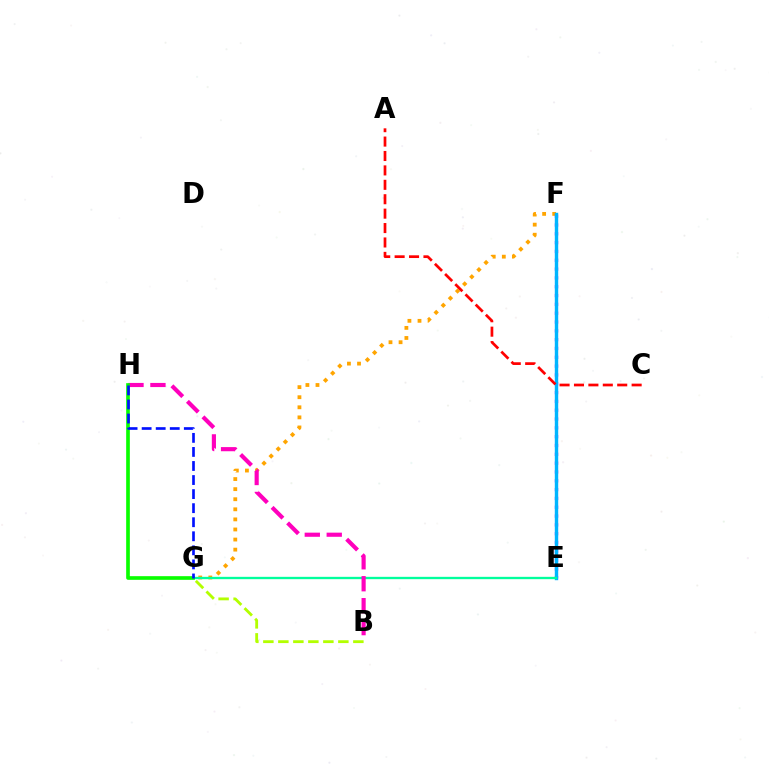{('B', 'G'): [{'color': '#b3ff00', 'line_style': 'dashed', 'thickness': 2.04}], ('F', 'G'): [{'color': '#ffa500', 'line_style': 'dotted', 'thickness': 2.74}], ('E', 'F'): [{'color': '#9b00ff', 'line_style': 'dotted', 'thickness': 2.4}, {'color': '#00b5ff', 'line_style': 'solid', 'thickness': 2.45}], ('E', 'G'): [{'color': '#00ff9d', 'line_style': 'solid', 'thickness': 1.68}], ('A', 'C'): [{'color': '#ff0000', 'line_style': 'dashed', 'thickness': 1.96}], ('B', 'H'): [{'color': '#ff00bd', 'line_style': 'dashed', 'thickness': 2.98}], ('G', 'H'): [{'color': '#08ff00', 'line_style': 'solid', 'thickness': 2.64}, {'color': '#0010ff', 'line_style': 'dashed', 'thickness': 1.91}]}